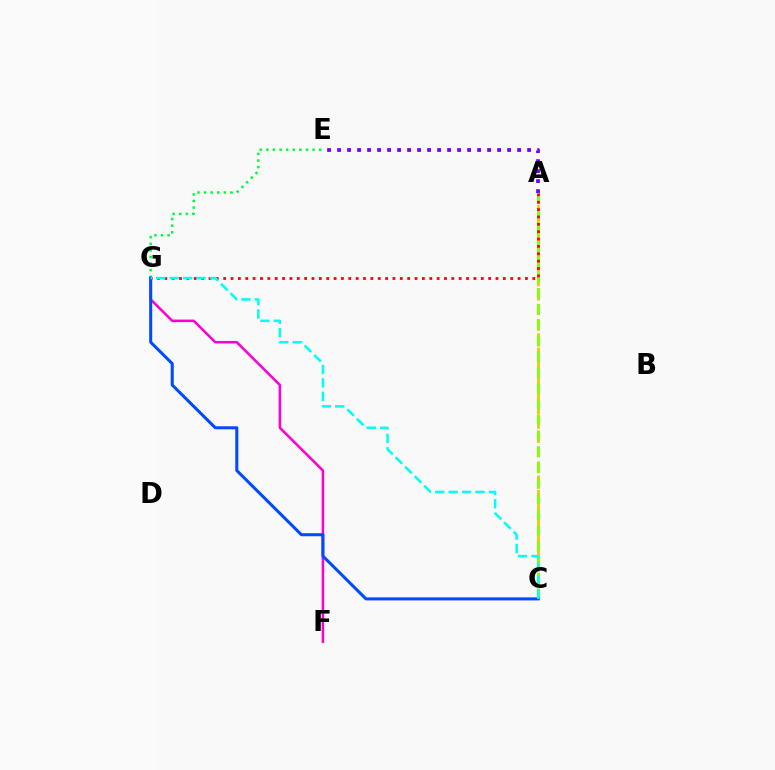{('E', 'G'): [{'color': '#00ff39', 'line_style': 'dotted', 'thickness': 1.79}], ('A', 'C'): [{'color': '#ffbd00', 'line_style': 'dashed', 'thickness': 1.93}, {'color': '#84ff00', 'line_style': 'dashed', 'thickness': 2.15}], ('F', 'G'): [{'color': '#ff00cf', 'line_style': 'solid', 'thickness': 1.83}], ('A', 'G'): [{'color': '#ff0000', 'line_style': 'dotted', 'thickness': 2.0}], ('C', 'G'): [{'color': '#004bff', 'line_style': 'solid', 'thickness': 2.19}, {'color': '#00fff6', 'line_style': 'dashed', 'thickness': 1.83}], ('A', 'E'): [{'color': '#7200ff', 'line_style': 'dotted', 'thickness': 2.72}]}